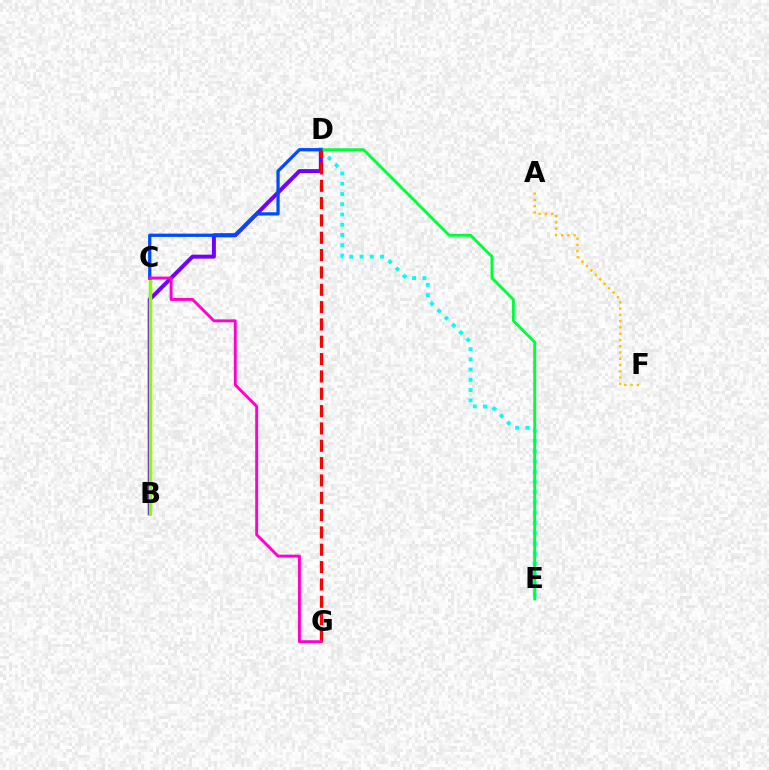{('A', 'F'): [{'color': '#ffbd00', 'line_style': 'dotted', 'thickness': 1.7}], ('D', 'E'): [{'color': '#00fff6', 'line_style': 'dotted', 'thickness': 2.78}, {'color': '#00ff39', 'line_style': 'solid', 'thickness': 2.1}], ('B', 'D'): [{'color': '#7200ff', 'line_style': 'solid', 'thickness': 2.88}], ('B', 'C'): [{'color': '#84ff00', 'line_style': 'solid', 'thickness': 2.51}], ('C', 'D'): [{'color': '#004bff', 'line_style': 'solid', 'thickness': 2.35}], ('D', 'G'): [{'color': '#ff0000', 'line_style': 'dashed', 'thickness': 2.35}], ('C', 'G'): [{'color': '#ff00cf', 'line_style': 'solid', 'thickness': 2.09}]}